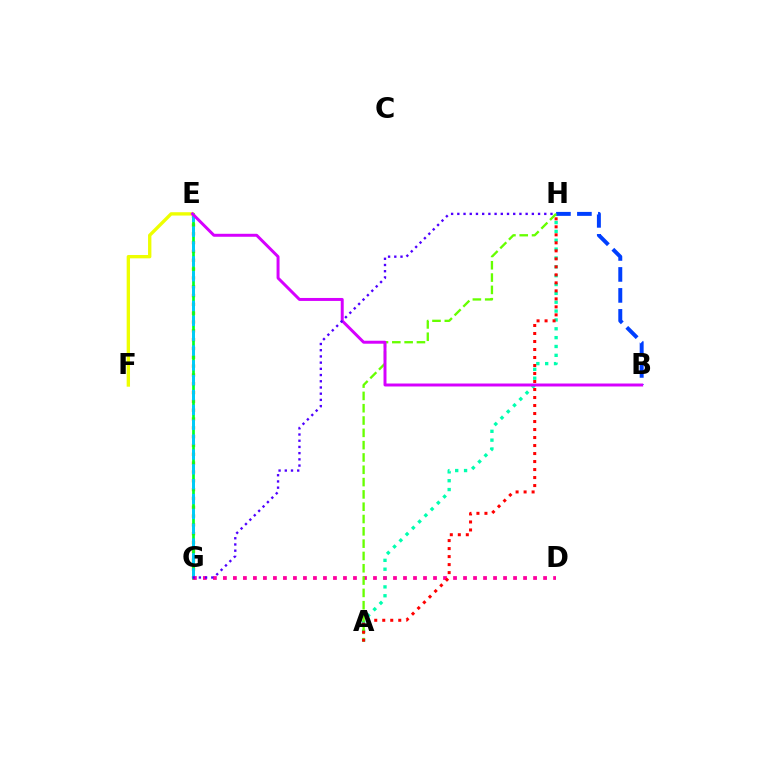{('E', 'F'): [{'color': '#eeff00', 'line_style': 'solid', 'thickness': 2.41}], ('E', 'G'): [{'color': '#ff8800', 'line_style': 'dotted', 'thickness': 2.4}, {'color': '#00ff27', 'line_style': 'solid', 'thickness': 1.94}, {'color': '#00c7ff', 'line_style': 'dashed', 'thickness': 2.02}], ('A', 'H'): [{'color': '#00ffaf', 'line_style': 'dotted', 'thickness': 2.4}, {'color': '#66ff00', 'line_style': 'dashed', 'thickness': 1.67}, {'color': '#ff0000', 'line_style': 'dotted', 'thickness': 2.17}], ('D', 'G'): [{'color': '#ff00a0', 'line_style': 'dotted', 'thickness': 2.72}], ('B', 'H'): [{'color': '#003fff', 'line_style': 'dashed', 'thickness': 2.85}], ('B', 'E'): [{'color': '#d600ff', 'line_style': 'solid', 'thickness': 2.14}], ('G', 'H'): [{'color': '#4f00ff', 'line_style': 'dotted', 'thickness': 1.69}]}